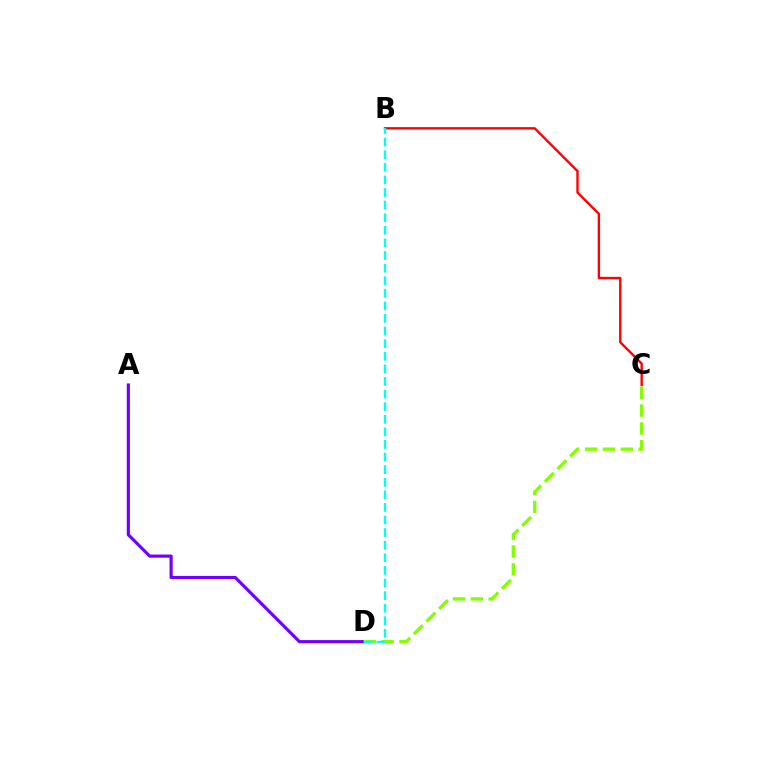{('B', 'C'): [{'color': '#ff0000', 'line_style': 'solid', 'thickness': 1.72}], ('A', 'D'): [{'color': '#7200ff', 'line_style': 'solid', 'thickness': 2.28}], ('C', 'D'): [{'color': '#84ff00', 'line_style': 'dashed', 'thickness': 2.42}], ('B', 'D'): [{'color': '#00fff6', 'line_style': 'dashed', 'thickness': 1.71}]}